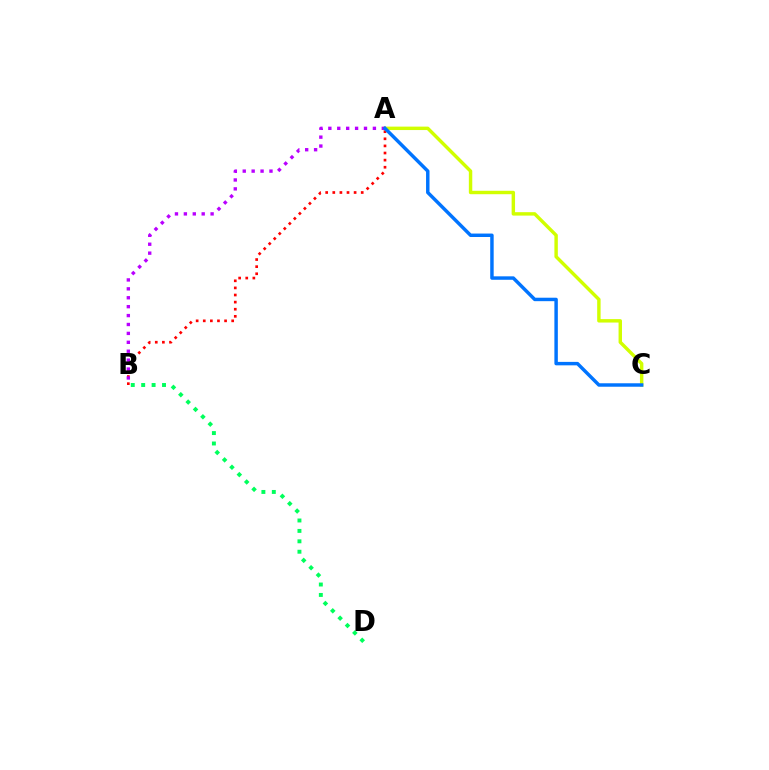{('A', 'C'): [{'color': '#d1ff00', 'line_style': 'solid', 'thickness': 2.47}, {'color': '#0074ff', 'line_style': 'solid', 'thickness': 2.48}], ('A', 'B'): [{'color': '#ff0000', 'line_style': 'dotted', 'thickness': 1.93}, {'color': '#b900ff', 'line_style': 'dotted', 'thickness': 2.42}], ('B', 'D'): [{'color': '#00ff5c', 'line_style': 'dotted', 'thickness': 2.83}]}